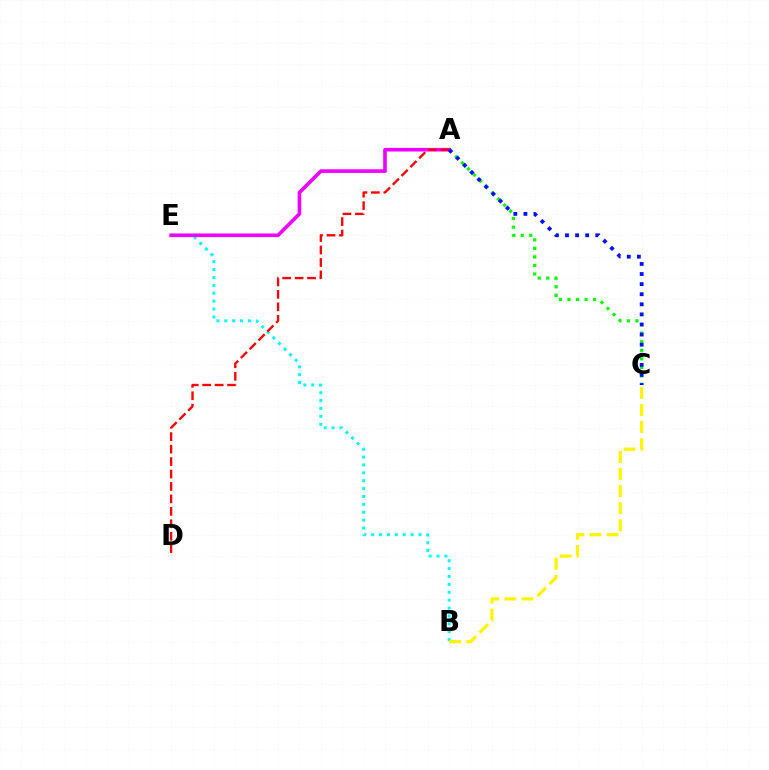{('A', 'C'): [{'color': '#08ff00', 'line_style': 'dotted', 'thickness': 2.32}, {'color': '#0010ff', 'line_style': 'dotted', 'thickness': 2.74}], ('B', 'E'): [{'color': '#00fff6', 'line_style': 'dotted', 'thickness': 2.14}], ('A', 'E'): [{'color': '#ee00ff', 'line_style': 'solid', 'thickness': 2.61}], ('A', 'D'): [{'color': '#ff0000', 'line_style': 'dashed', 'thickness': 1.69}], ('B', 'C'): [{'color': '#fcf500', 'line_style': 'dashed', 'thickness': 2.32}]}